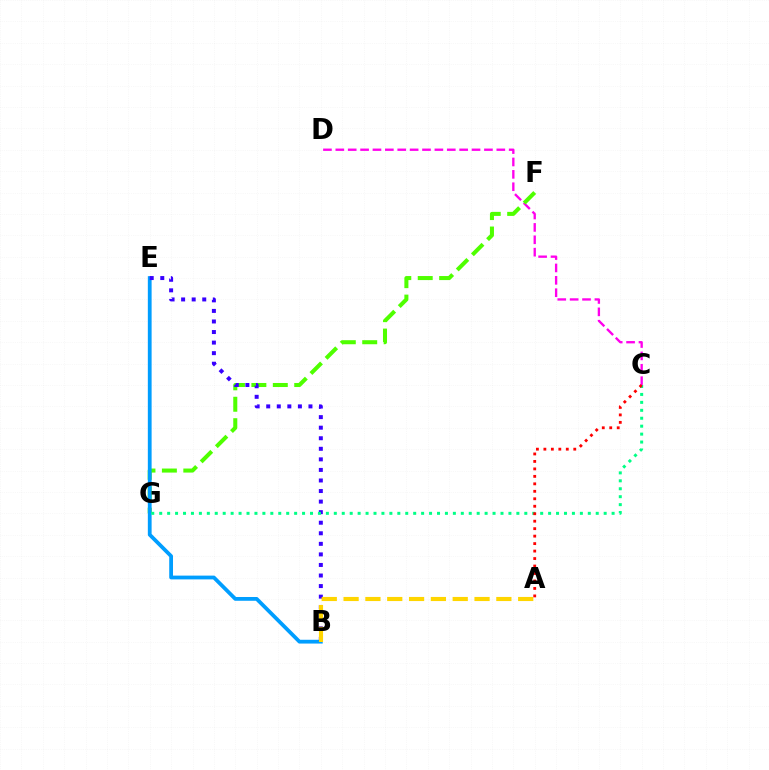{('C', 'D'): [{'color': '#ff00ed', 'line_style': 'dashed', 'thickness': 1.68}], ('F', 'G'): [{'color': '#4fff00', 'line_style': 'dashed', 'thickness': 2.91}], ('B', 'E'): [{'color': '#009eff', 'line_style': 'solid', 'thickness': 2.72}, {'color': '#3700ff', 'line_style': 'dotted', 'thickness': 2.87}], ('C', 'G'): [{'color': '#00ff86', 'line_style': 'dotted', 'thickness': 2.16}], ('A', 'B'): [{'color': '#ffd500', 'line_style': 'dashed', 'thickness': 2.96}], ('A', 'C'): [{'color': '#ff0000', 'line_style': 'dotted', 'thickness': 2.03}]}